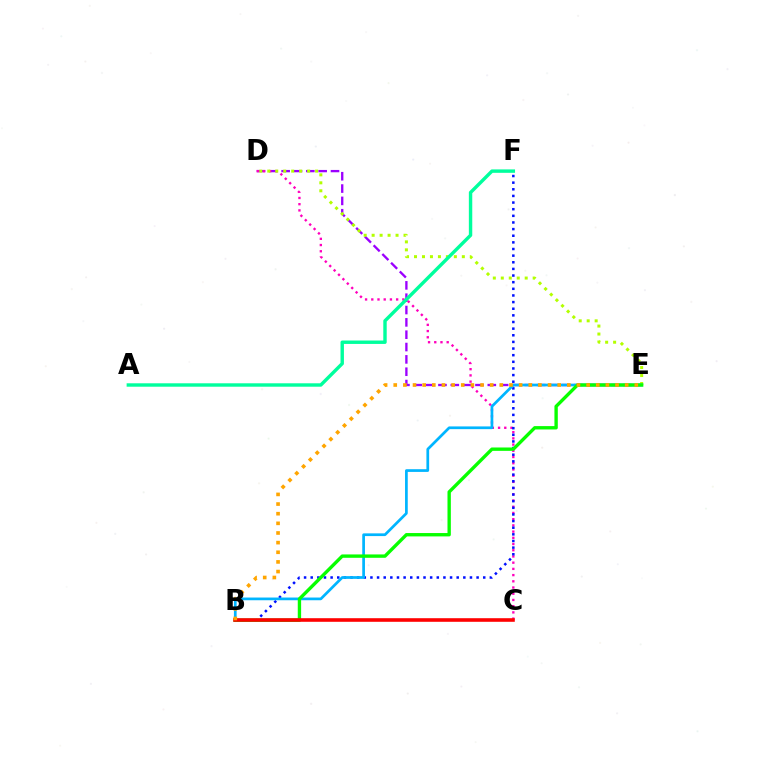{('D', 'E'): [{'color': '#9b00ff', 'line_style': 'dashed', 'thickness': 1.68}, {'color': '#b3ff00', 'line_style': 'dotted', 'thickness': 2.17}], ('C', 'D'): [{'color': '#ff00bd', 'line_style': 'dotted', 'thickness': 1.69}], ('B', 'F'): [{'color': '#0010ff', 'line_style': 'dotted', 'thickness': 1.8}], ('B', 'E'): [{'color': '#00b5ff', 'line_style': 'solid', 'thickness': 1.96}, {'color': '#08ff00', 'line_style': 'solid', 'thickness': 2.42}, {'color': '#ffa500', 'line_style': 'dotted', 'thickness': 2.62}], ('B', 'C'): [{'color': '#ff0000', 'line_style': 'solid', 'thickness': 2.59}], ('A', 'F'): [{'color': '#00ff9d', 'line_style': 'solid', 'thickness': 2.46}]}